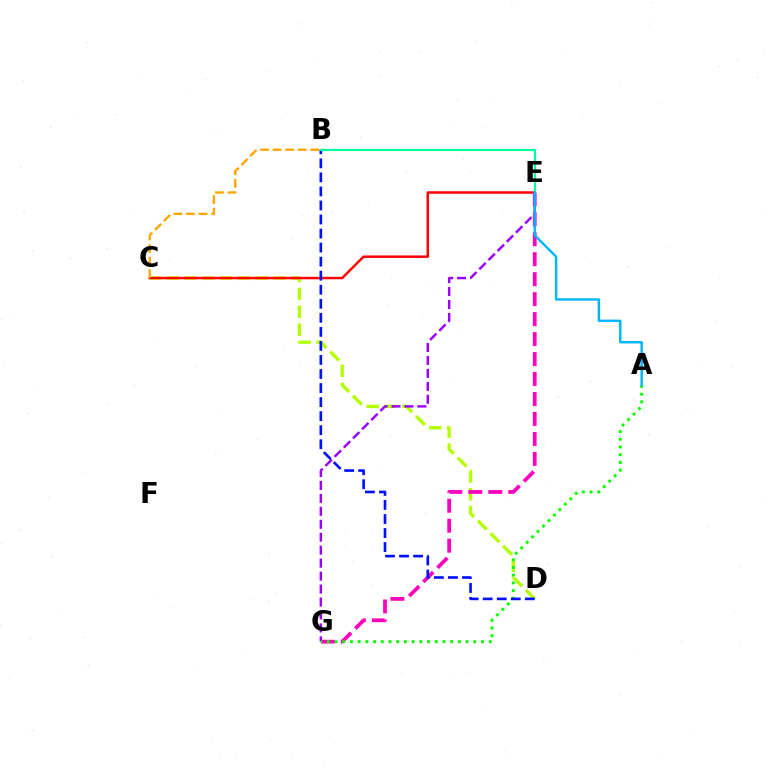{('C', 'D'): [{'color': '#b3ff00', 'line_style': 'dashed', 'thickness': 2.43}], ('C', 'E'): [{'color': '#ff0000', 'line_style': 'solid', 'thickness': 1.78}], ('E', 'G'): [{'color': '#ff00bd', 'line_style': 'dashed', 'thickness': 2.71}, {'color': '#9b00ff', 'line_style': 'dashed', 'thickness': 1.76}], ('B', 'C'): [{'color': '#ffa500', 'line_style': 'dashed', 'thickness': 1.71}], ('A', 'G'): [{'color': '#08ff00', 'line_style': 'dotted', 'thickness': 2.09}], ('B', 'D'): [{'color': '#0010ff', 'line_style': 'dashed', 'thickness': 1.91}], ('B', 'E'): [{'color': '#00ff9d', 'line_style': 'solid', 'thickness': 1.54}], ('A', 'E'): [{'color': '#00b5ff', 'line_style': 'solid', 'thickness': 1.75}]}